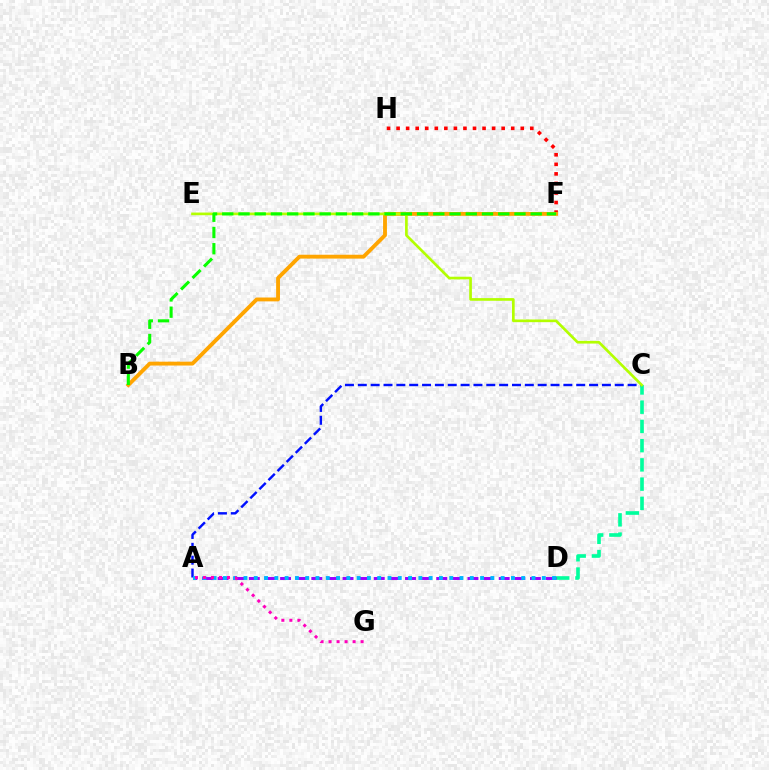{('F', 'H'): [{'color': '#ff0000', 'line_style': 'dotted', 'thickness': 2.6}], ('C', 'D'): [{'color': '#00ff9d', 'line_style': 'dashed', 'thickness': 2.61}], ('B', 'F'): [{'color': '#ffa500', 'line_style': 'solid', 'thickness': 2.78}, {'color': '#08ff00', 'line_style': 'dashed', 'thickness': 2.21}], ('A', 'D'): [{'color': '#9b00ff', 'line_style': 'dashed', 'thickness': 2.12}, {'color': '#00b5ff', 'line_style': 'dotted', 'thickness': 2.79}], ('A', 'C'): [{'color': '#0010ff', 'line_style': 'dashed', 'thickness': 1.75}], ('C', 'E'): [{'color': '#b3ff00', 'line_style': 'solid', 'thickness': 1.93}], ('A', 'G'): [{'color': '#ff00bd', 'line_style': 'dotted', 'thickness': 2.18}]}